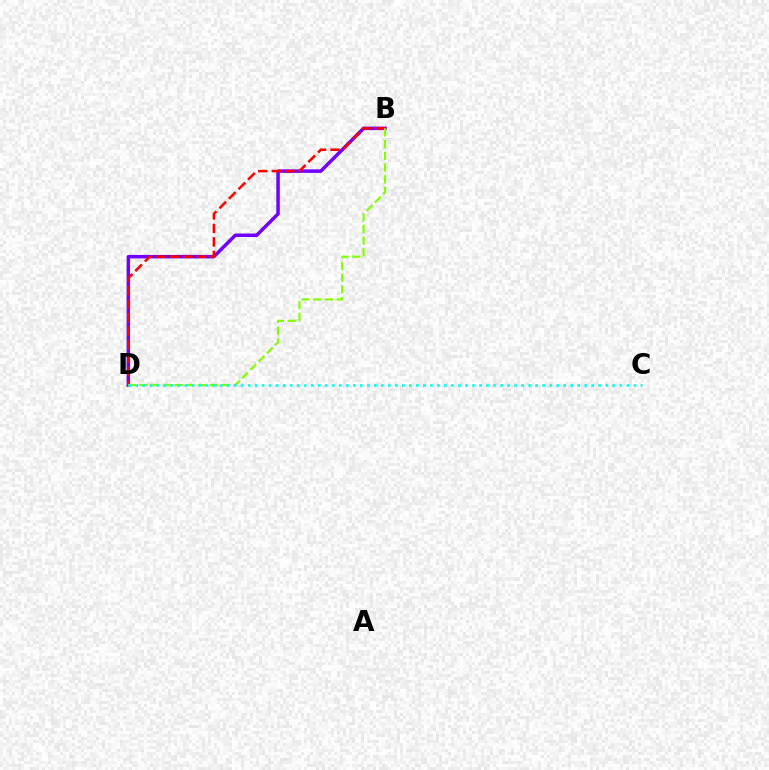{('B', 'D'): [{'color': '#7200ff', 'line_style': 'solid', 'thickness': 2.52}, {'color': '#ff0000', 'line_style': 'dashed', 'thickness': 1.84}, {'color': '#84ff00', 'line_style': 'dashed', 'thickness': 1.59}], ('C', 'D'): [{'color': '#00fff6', 'line_style': 'dotted', 'thickness': 1.91}]}